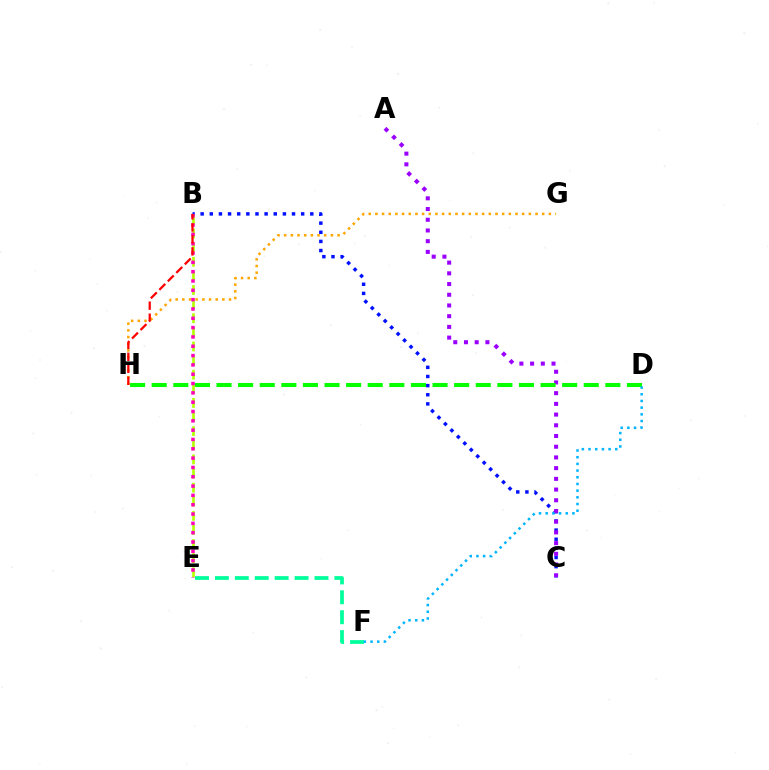{('G', 'H'): [{'color': '#ffa500', 'line_style': 'dotted', 'thickness': 1.81}], ('B', 'C'): [{'color': '#0010ff', 'line_style': 'dotted', 'thickness': 2.48}], ('B', 'E'): [{'color': '#b3ff00', 'line_style': 'dashed', 'thickness': 1.92}, {'color': '#ff00bd', 'line_style': 'dotted', 'thickness': 2.53}], ('A', 'C'): [{'color': '#9b00ff', 'line_style': 'dotted', 'thickness': 2.91}], ('E', 'F'): [{'color': '#00ff9d', 'line_style': 'dashed', 'thickness': 2.71}], ('D', 'H'): [{'color': '#08ff00', 'line_style': 'dashed', 'thickness': 2.93}], ('D', 'F'): [{'color': '#00b5ff', 'line_style': 'dotted', 'thickness': 1.82}], ('B', 'H'): [{'color': '#ff0000', 'line_style': 'dashed', 'thickness': 1.63}]}